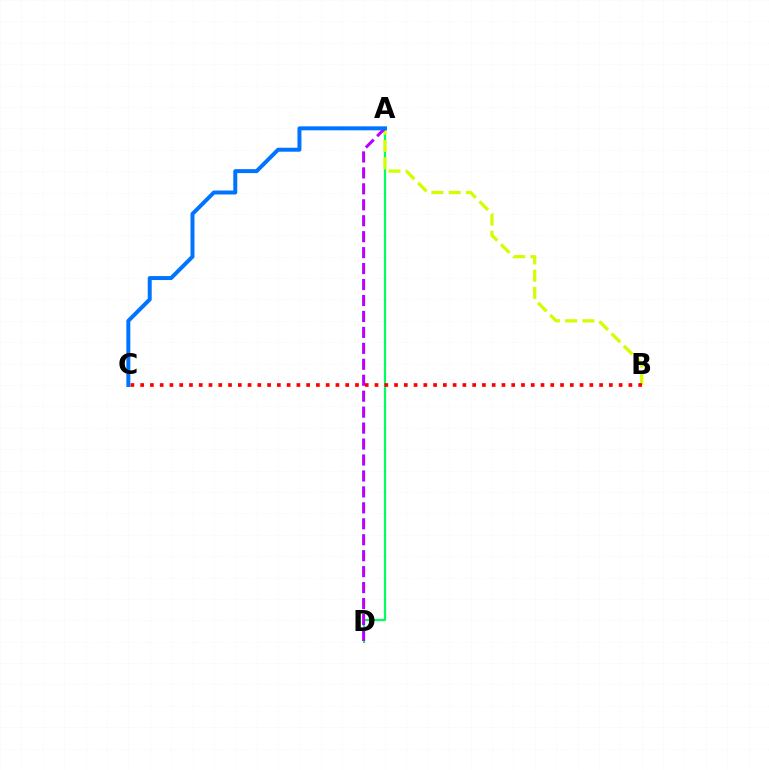{('A', 'D'): [{'color': '#00ff5c', 'line_style': 'solid', 'thickness': 1.57}, {'color': '#b900ff', 'line_style': 'dashed', 'thickness': 2.17}], ('A', 'B'): [{'color': '#d1ff00', 'line_style': 'dashed', 'thickness': 2.35}], ('B', 'C'): [{'color': '#ff0000', 'line_style': 'dotted', 'thickness': 2.65}], ('A', 'C'): [{'color': '#0074ff', 'line_style': 'solid', 'thickness': 2.86}]}